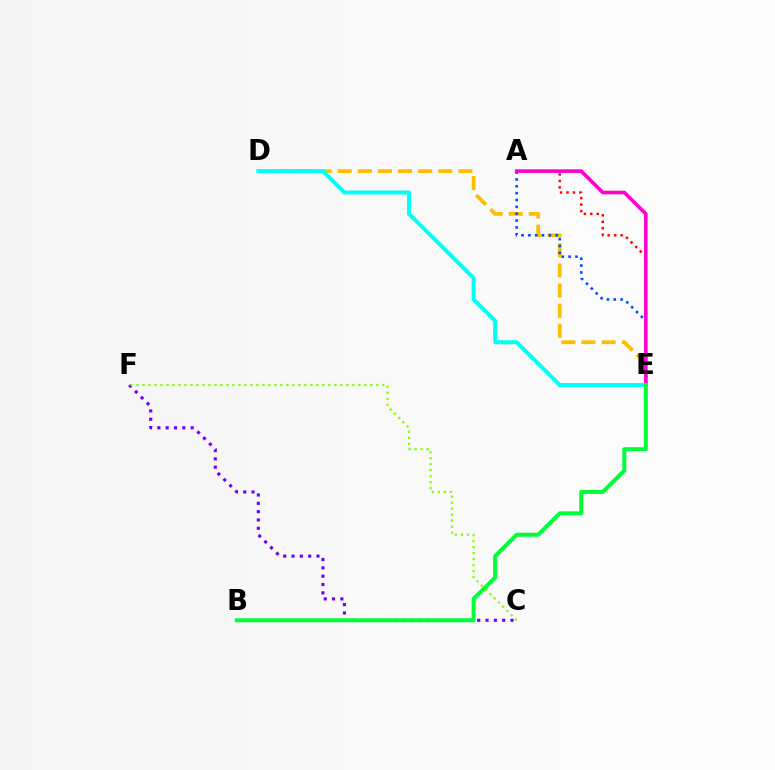{('A', 'E'): [{'color': '#ff0000', 'line_style': 'dotted', 'thickness': 1.75}, {'color': '#004bff', 'line_style': 'dotted', 'thickness': 1.86}, {'color': '#ff00cf', 'line_style': 'solid', 'thickness': 2.59}], ('C', 'F'): [{'color': '#7200ff', 'line_style': 'dotted', 'thickness': 2.26}, {'color': '#84ff00', 'line_style': 'dotted', 'thickness': 1.63}], ('D', 'E'): [{'color': '#ffbd00', 'line_style': 'dashed', 'thickness': 2.73}, {'color': '#00fff6', 'line_style': 'solid', 'thickness': 2.86}], ('B', 'E'): [{'color': '#00ff39', 'line_style': 'solid', 'thickness': 2.88}]}